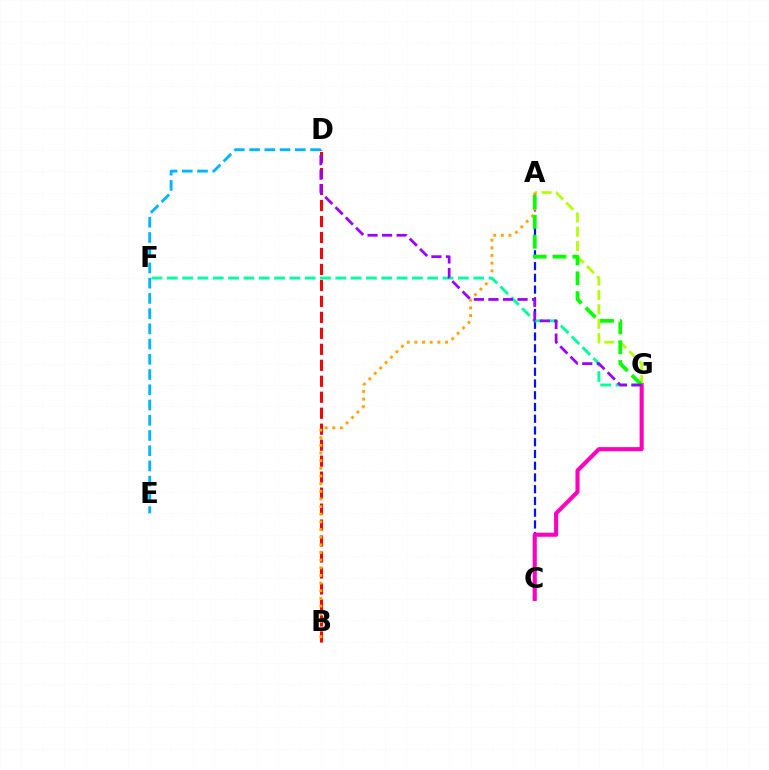{('B', 'D'): [{'color': '#ff0000', 'line_style': 'dashed', 'thickness': 2.17}], ('A', 'G'): [{'color': '#b3ff00', 'line_style': 'dashed', 'thickness': 1.96}, {'color': '#08ff00', 'line_style': 'dashed', 'thickness': 2.7}], ('A', 'C'): [{'color': '#0010ff', 'line_style': 'dashed', 'thickness': 1.6}], ('A', 'B'): [{'color': '#ffa500', 'line_style': 'dotted', 'thickness': 2.08}], ('F', 'G'): [{'color': '#00ff9d', 'line_style': 'dashed', 'thickness': 2.08}], ('C', 'G'): [{'color': '#ff00bd', 'line_style': 'solid', 'thickness': 2.94}], ('D', 'G'): [{'color': '#9b00ff', 'line_style': 'dashed', 'thickness': 1.98}], ('D', 'E'): [{'color': '#00b5ff', 'line_style': 'dashed', 'thickness': 2.07}]}